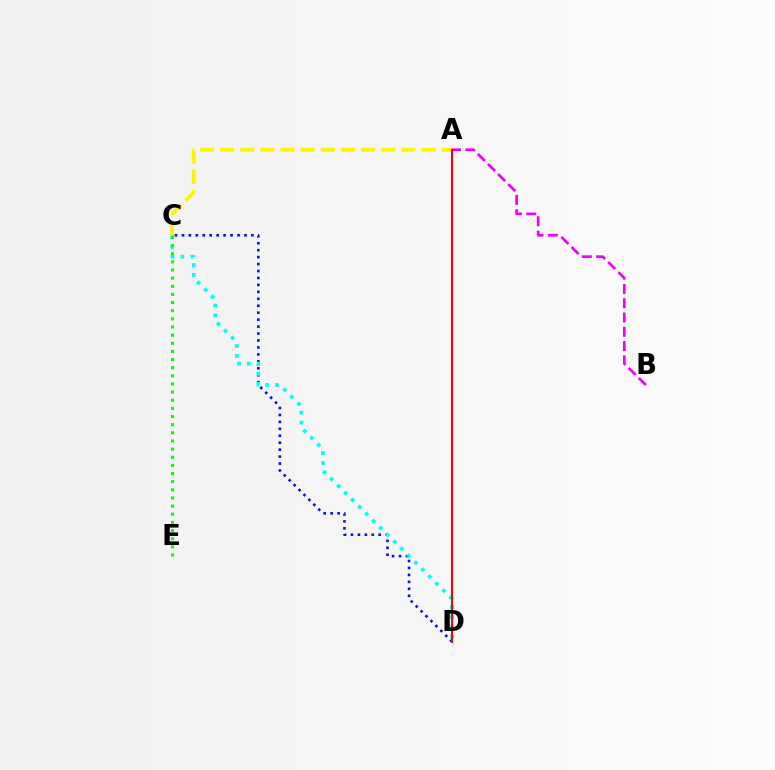{('C', 'D'): [{'color': '#0010ff', 'line_style': 'dotted', 'thickness': 1.89}, {'color': '#00fff6', 'line_style': 'dotted', 'thickness': 2.69}], ('A', 'C'): [{'color': '#fcf500', 'line_style': 'dashed', 'thickness': 2.74}], ('A', 'B'): [{'color': '#ee00ff', 'line_style': 'dashed', 'thickness': 1.94}], ('C', 'E'): [{'color': '#08ff00', 'line_style': 'dotted', 'thickness': 2.21}], ('A', 'D'): [{'color': '#ff0000', 'line_style': 'solid', 'thickness': 1.51}]}